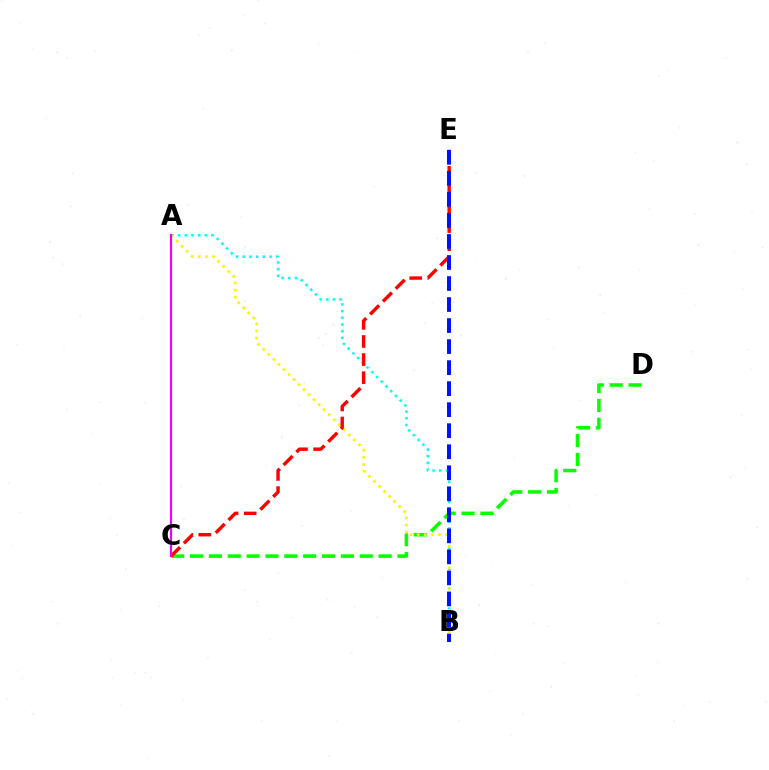{('C', 'D'): [{'color': '#08ff00', 'line_style': 'dashed', 'thickness': 2.56}], ('A', 'B'): [{'color': '#00fff6', 'line_style': 'dotted', 'thickness': 1.82}, {'color': '#fcf500', 'line_style': 'dotted', 'thickness': 1.93}], ('C', 'E'): [{'color': '#ff0000', 'line_style': 'dashed', 'thickness': 2.46}], ('B', 'E'): [{'color': '#0010ff', 'line_style': 'dashed', 'thickness': 2.86}], ('A', 'C'): [{'color': '#ee00ff', 'line_style': 'solid', 'thickness': 1.54}]}